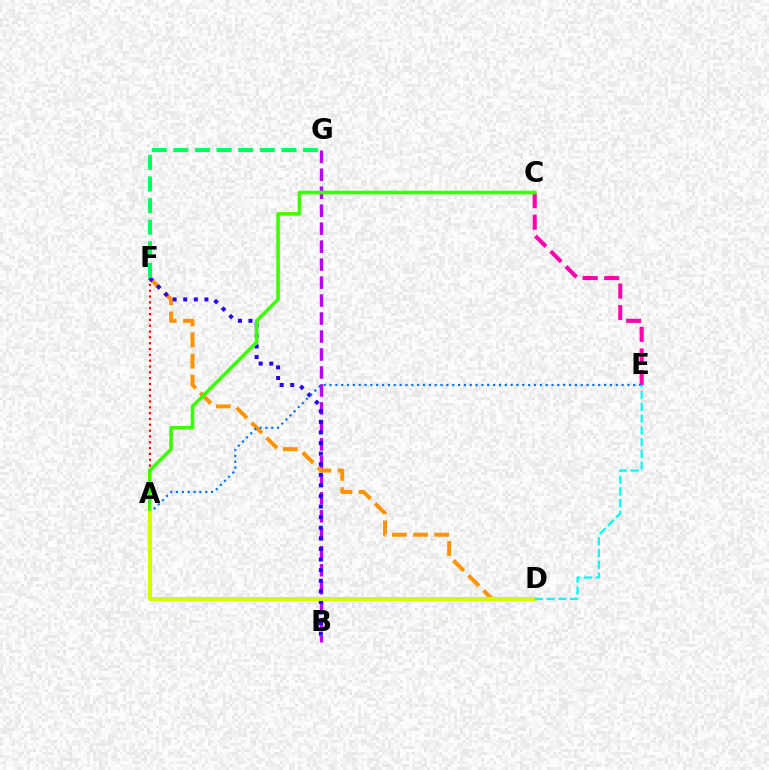{('B', 'G'): [{'color': '#b900ff', 'line_style': 'dashed', 'thickness': 2.44}], ('A', 'F'): [{'color': '#ff0000', 'line_style': 'dotted', 'thickness': 1.58}], ('D', 'F'): [{'color': '#ff9400', 'line_style': 'dashed', 'thickness': 2.88}], ('B', 'F'): [{'color': '#2500ff', 'line_style': 'dotted', 'thickness': 2.88}], ('C', 'E'): [{'color': '#ff00ac', 'line_style': 'dashed', 'thickness': 2.93}], ('A', 'C'): [{'color': '#3dff00', 'line_style': 'solid', 'thickness': 2.58}], ('F', 'G'): [{'color': '#00ff5c', 'line_style': 'dashed', 'thickness': 2.94}], ('A', 'E'): [{'color': '#0074ff', 'line_style': 'dotted', 'thickness': 1.59}], ('A', 'D'): [{'color': '#d1ff00', 'line_style': 'solid', 'thickness': 2.88}], ('D', 'E'): [{'color': '#00fff6', 'line_style': 'dashed', 'thickness': 1.6}]}